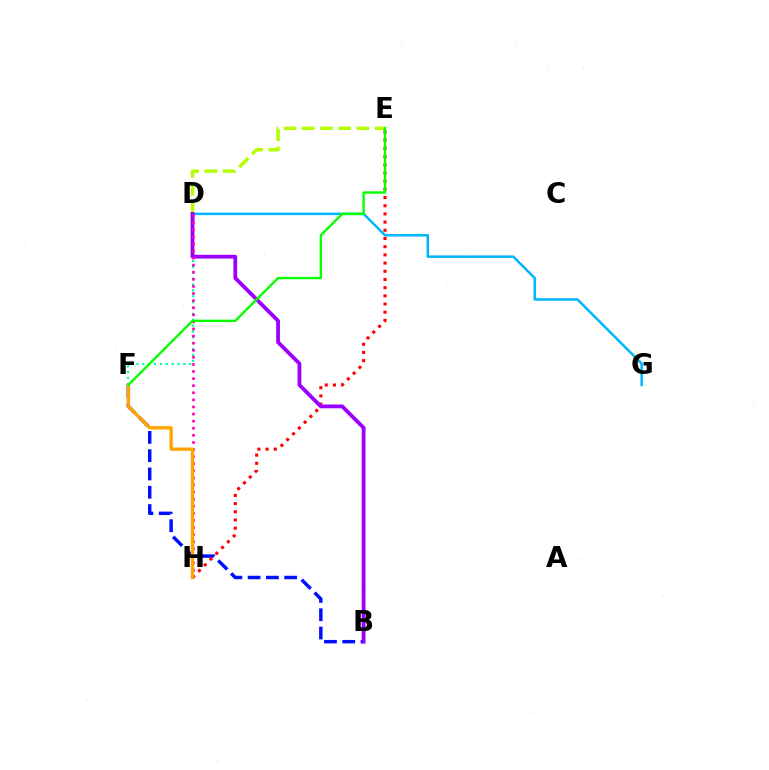{('D', 'F'): [{'color': '#00ff9d', 'line_style': 'dotted', 'thickness': 1.59}], ('B', 'F'): [{'color': '#0010ff', 'line_style': 'dashed', 'thickness': 2.48}], ('D', 'E'): [{'color': '#b3ff00', 'line_style': 'dashed', 'thickness': 2.48}], ('D', 'G'): [{'color': '#00b5ff', 'line_style': 'solid', 'thickness': 1.79}], ('E', 'H'): [{'color': '#ff0000', 'line_style': 'dotted', 'thickness': 2.23}], ('B', 'D'): [{'color': '#9b00ff', 'line_style': 'solid', 'thickness': 2.74}], ('D', 'H'): [{'color': '#ff00bd', 'line_style': 'dotted', 'thickness': 1.93}], ('F', 'H'): [{'color': '#ffa500', 'line_style': 'solid', 'thickness': 2.41}], ('E', 'F'): [{'color': '#08ff00', 'line_style': 'solid', 'thickness': 1.72}]}